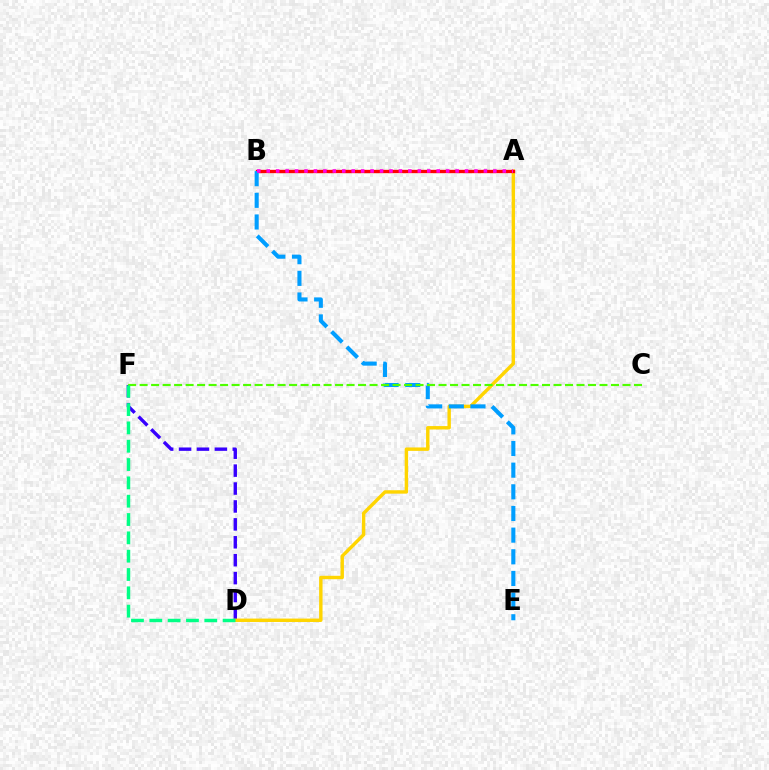{('D', 'F'): [{'color': '#3700ff', 'line_style': 'dashed', 'thickness': 2.43}, {'color': '#00ff86', 'line_style': 'dashed', 'thickness': 2.49}], ('A', 'D'): [{'color': '#ffd500', 'line_style': 'solid', 'thickness': 2.46}], ('A', 'B'): [{'color': '#ff0000', 'line_style': 'solid', 'thickness': 2.4}, {'color': '#ff00ed', 'line_style': 'dotted', 'thickness': 2.57}], ('B', 'E'): [{'color': '#009eff', 'line_style': 'dashed', 'thickness': 2.94}], ('C', 'F'): [{'color': '#4fff00', 'line_style': 'dashed', 'thickness': 1.56}]}